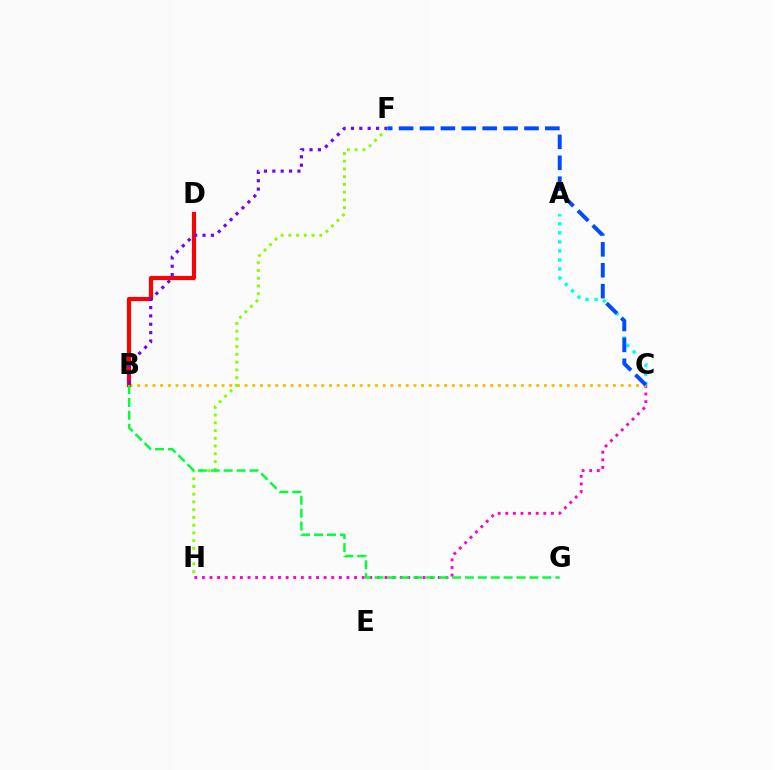{('C', 'H'): [{'color': '#ff00cf', 'line_style': 'dotted', 'thickness': 2.07}], ('B', 'C'): [{'color': '#ffbd00', 'line_style': 'dotted', 'thickness': 2.09}], ('A', 'C'): [{'color': '#00fff6', 'line_style': 'dotted', 'thickness': 2.46}], ('C', 'F'): [{'color': '#004bff', 'line_style': 'dashed', 'thickness': 2.84}], ('B', 'D'): [{'color': '#ff0000', 'line_style': 'solid', 'thickness': 2.98}], ('F', 'H'): [{'color': '#84ff00', 'line_style': 'dotted', 'thickness': 2.1}], ('B', 'F'): [{'color': '#7200ff', 'line_style': 'dotted', 'thickness': 2.27}], ('B', 'G'): [{'color': '#00ff39', 'line_style': 'dashed', 'thickness': 1.75}]}